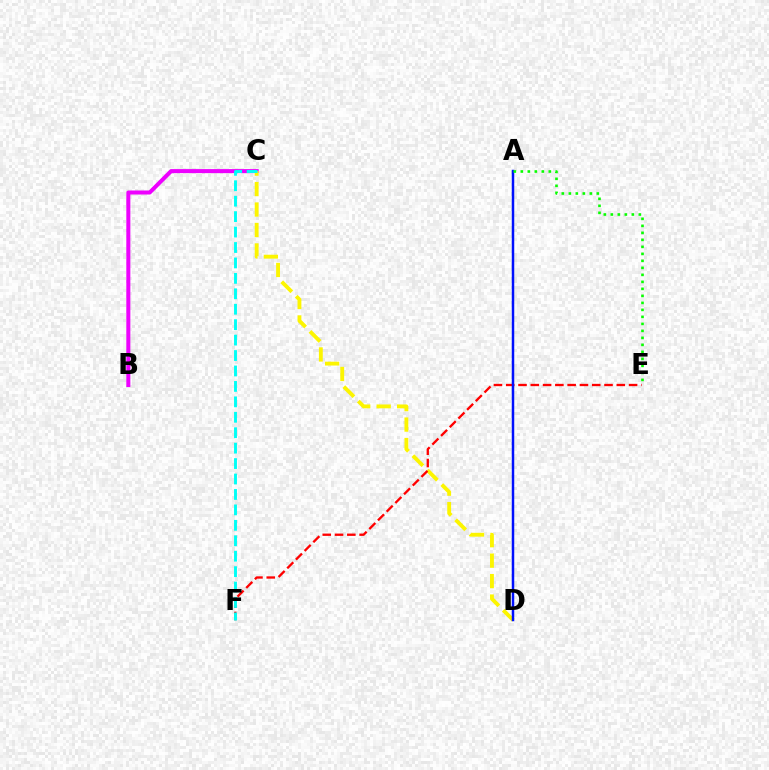{('B', 'C'): [{'color': '#ee00ff', 'line_style': 'solid', 'thickness': 2.9}], ('C', 'D'): [{'color': '#fcf500', 'line_style': 'dashed', 'thickness': 2.78}], ('E', 'F'): [{'color': '#ff0000', 'line_style': 'dashed', 'thickness': 1.67}], ('C', 'F'): [{'color': '#00fff6', 'line_style': 'dashed', 'thickness': 2.1}], ('A', 'D'): [{'color': '#0010ff', 'line_style': 'solid', 'thickness': 1.78}], ('A', 'E'): [{'color': '#08ff00', 'line_style': 'dotted', 'thickness': 1.9}]}